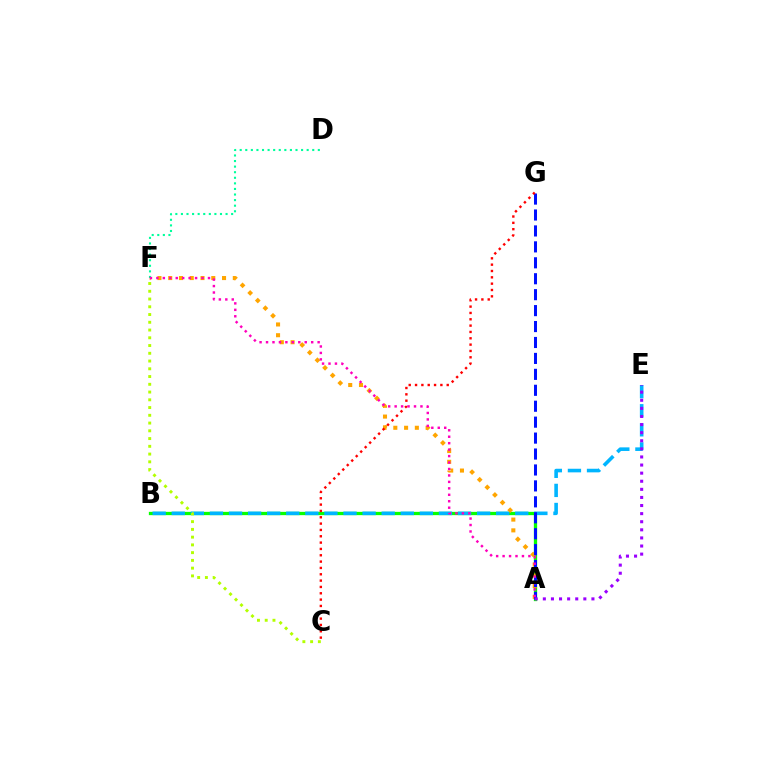{('A', 'B'): [{'color': '#08ff00', 'line_style': 'solid', 'thickness': 2.37}], ('B', 'E'): [{'color': '#00b5ff', 'line_style': 'dashed', 'thickness': 2.59}], ('A', 'F'): [{'color': '#ffa500', 'line_style': 'dotted', 'thickness': 2.92}, {'color': '#ff00bd', 'line_style': 'dotted', 'thickness': 1.75}], ('A', 'G'): [{'color': '#0010ff', 'line_style': 'dashed', 'thickness': 2.16}], ('C', 'G'): [{'color': '#ff0000', 'line_style': 'dotted', 'thickness': 1.72}], ('A', 'E'): [{'color': '#9b00ff', 'line_style': 'dotted', 'thickness': 2.2}], ('D', 'F'): [{'color': '#00ff9d', 'line_style': 'dotted', 'thickness': 1.52}], ('C', 'F'): [{'color': '#b3ff00', 'line_style': 'dotted', 'thickness': 2.11}]}